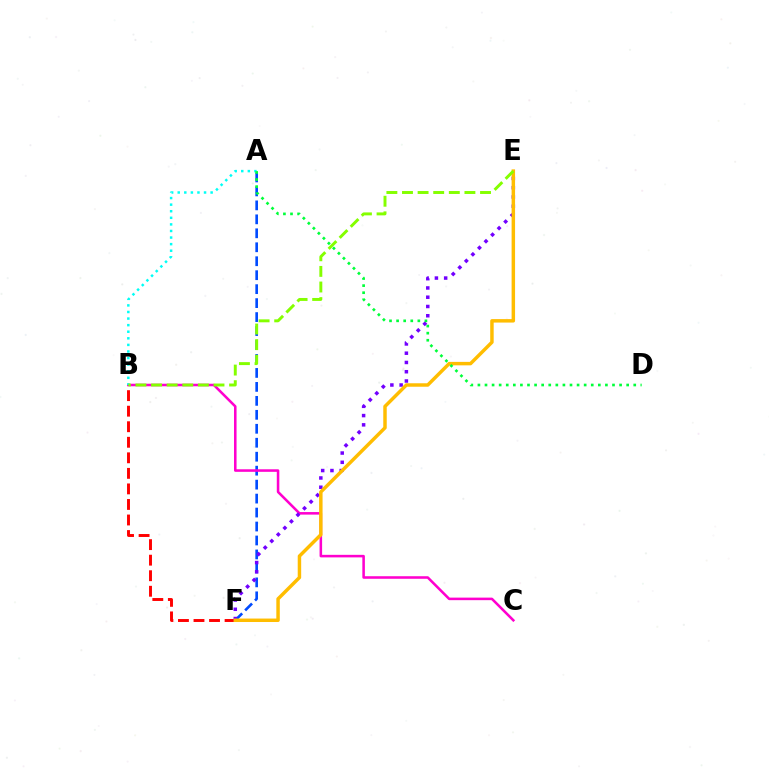{('A', 'F'): [{'color': '#004bff', 'line_style': 'dashed', 'thickness': 1.9}], ('B', 'C'): [{'color': '#ff00cf', 'line_style': 'solid', 'thickness': 1.84}], ('A', 'B'): [{'color': '#00fff6', 'line_style': 'dotted', 'thickness': 1.79}], ('B', 'F'): [{'color': '#ff0000', 'line_style': 'dashed', 'thickness': 2.11}], ('E', 'F'): [{'color': '#7200ff', 'line_style': 'dotted', 'thickness': 2.52}, {'color': '#ffbd00', 'line_style': 'solid', 'thickness': 2.49}], ('B', 'E'): [{'color': '#84ff00', 'line_style': 'dashed', 'thickness': 2.12}], ('A', 'D'): [{'color': '#00ff39', 'line_style': 'dotted', 'thickness': 1.92}]}